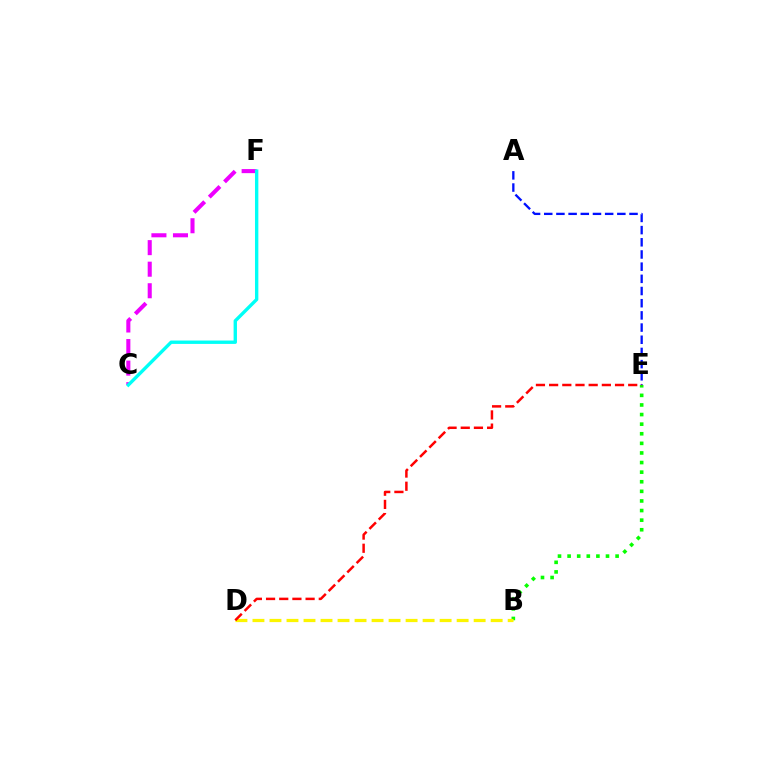{('B', 'E'): [{'color': '#08ff00', 'line_style': 'dotted', 'thickness': 2.61}], ('C', 'F'): [{'color': '#ee00ff', 'line_style': 'dashed', 'thickness': 2.93}, {'color': '#00fff6', 'line_style': 'solid', 'thickness': 2.43}], ('B', 'D'): [{'color': '#fcf500', 'line_style': 'dashed', 'thickness': 2.31}], ('A', 'E'): [{'color': '#0010ff', 'line_style': 'dashed', 'thickness': 1.65}], ('D', 'E'): [{'color': '#ff0000', 'line_style': 'dashed', 'thickness': 1.79}]}